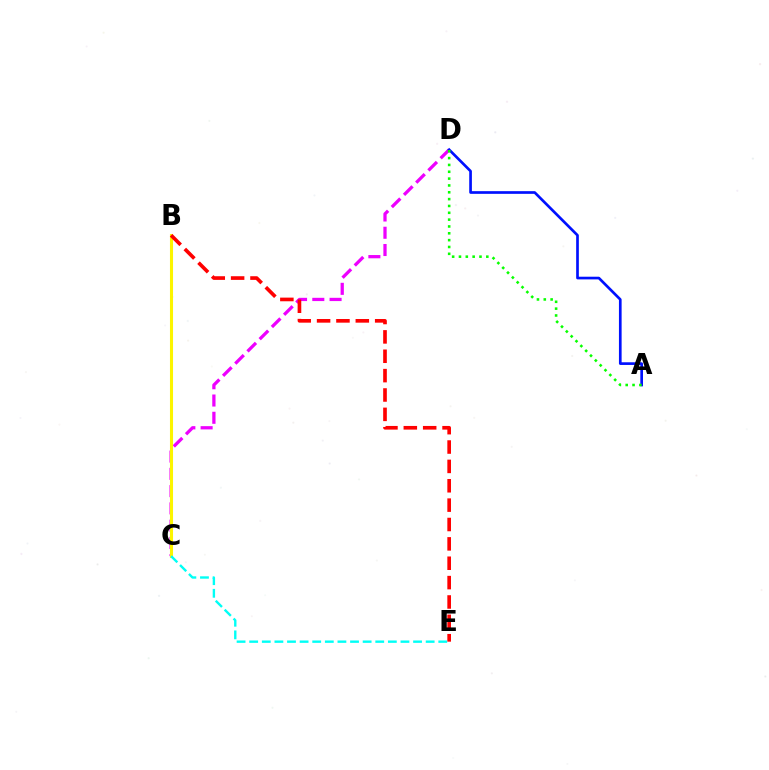{('C', 'D'): [{'color': '#ee00ff', 'line_style': 'dashed', 'thickness': 2.35}], ('A', 'D'): [{'color': '#0010ff', 'line_style': 'solid', 'thickness': 1.93}, {'color': '#08ff00', 'line_style': 'dotted', 'thickness': 1.86}], ('B', 'C'): [{'color': '#fcf500', 'line_style': 'solid', 'thickness': 2.2}], ('C', 'E'): [{'color': '#00fff6', 'line_style': 'dashed', 'thickness': 1.71}], ('B', 'E'): [{'color': '#ff0000', 'line_style': 'dashed', 'thickness': 2.63}]}